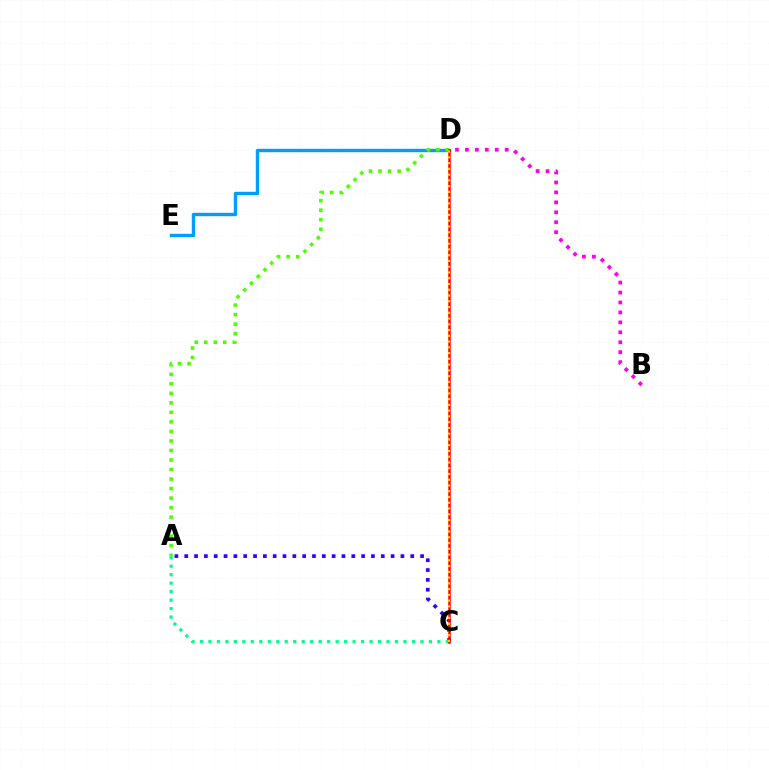{('D', 'E'): [{'color': '#009eff', 'line_style': 'solid', 'thickness': 2.44}], ('A', 'D'): [{'color': '#4fff00', 'line_style': 'dotted', 'thickness': 2.59}], ('B', 'D'): [{'color': '#ff00ed', 'line_style': 'dotted', 'thickness': 2.7}], ('A', 'C'): [{'color': '#3700ff', 'line_style': 'dotted', 'thickness': 2.67}, {'color': '#00ff86', 'line_style': 'dotted', 'thickness': 2.3}], ('C', 'D'): [{'color': '#ff0000', 'line_style': 'solid', 'thickness': 1.81}, {'color': '#ffd500', 'line_style': 'dotted', 'thickness': 1.56}]}